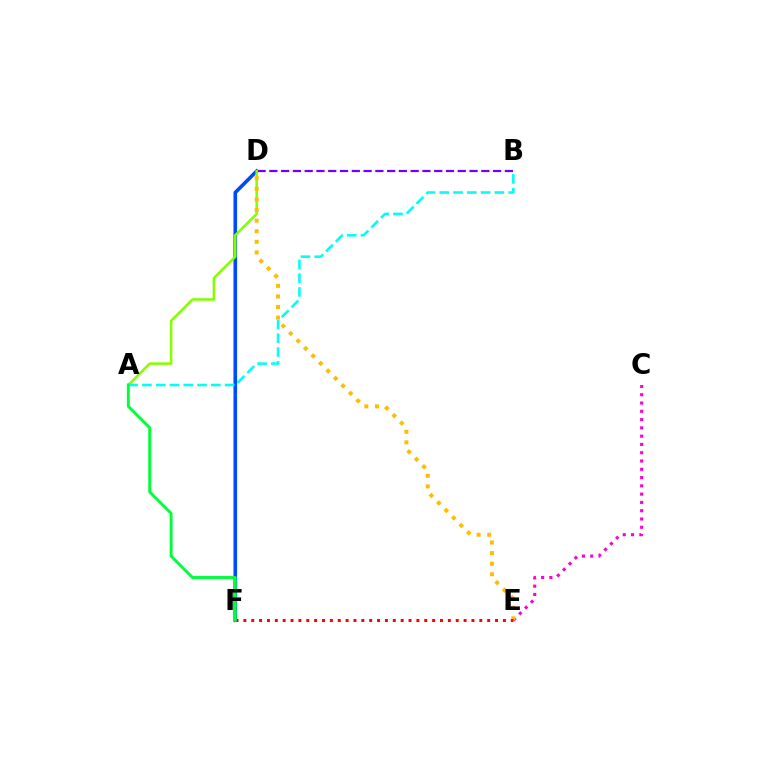{('C', 'E'): [{'color': '#ff00cf', 'line_style': 'dotted', 'thickness': 2.25}], ('D', 'F'): [{'color': '#004bff', 'line_style': 'solid', 'thickness': 2.61}], ('B', 'D'): [{'color': '#7200ff', 'line_style': 'dashed', 'thickness': 1.6}], ('A', 'D'): [{'color': '#84ff00', 'line_style': 'solid', 'thickness': 1.82}], ('A', 'B'): [{'color': '#00fff6', 'line_style': 'dashed', 'thickness': 1.87}], ('D', 'E'): [{'color': '#ffbd00', 'line_style': 'dotted', 'thickness': 2.87}], ('E', 'F'): [{'color': '#ff0000', 'line_style': 'dotted', 'thickness': 2.14}], ('A', 'F'): [{'color': '#00ff39', 'line_style': 'solid', 'thickness': 2.11}]}